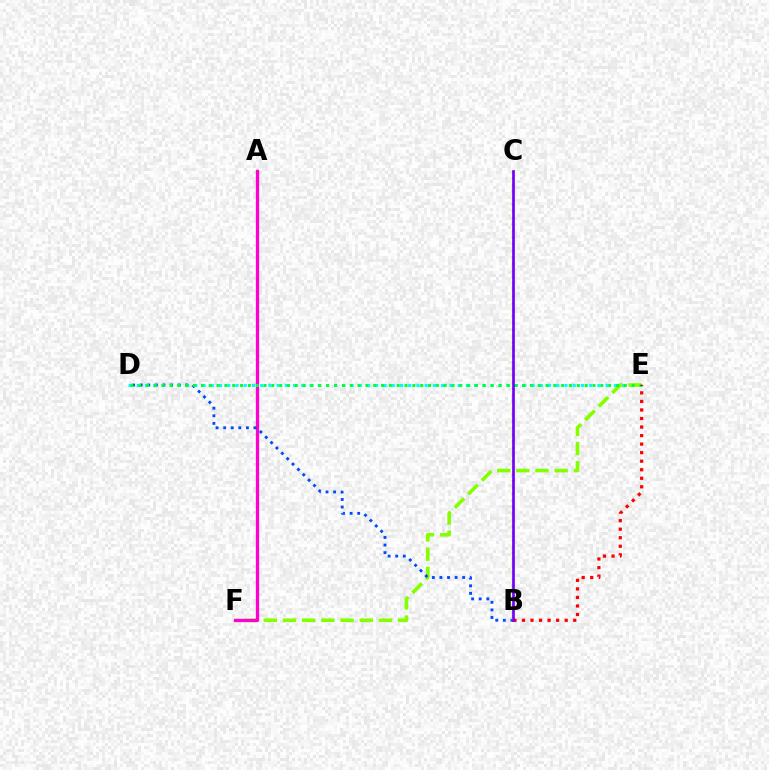{('D', 'E'): [{'color': '#00fff6', 'line_style': 'dotted', 'thickness': 2.23}, {'color': '#00ff39', 'line_style': 'dotted', 'thickness': 2.13}], ('E', 'F'): [{'color': '#84ff00', 'line_style': 'dashed', 'thickness': 2.61}], ('A', 'F'): [{'color': '#ff00cf', 'line_style': 'solid', 'thickness': 2.36}], ('B', 'D'): [{'color': '#004bff', 'line_style': 'dotted', 'thickness': 2.06}], ('B', 'C'): [{'color': '#ffbd00', 'line_style': 'dotted', 'thickness': 1.79}, {'color': '#7200ff', 'line_style': 'solid', 'thickness': 1.93}], ('B', 'E'): [{'color': '#ff0000', 'line_style': 'dotted', 'thickness': 2.32}]}